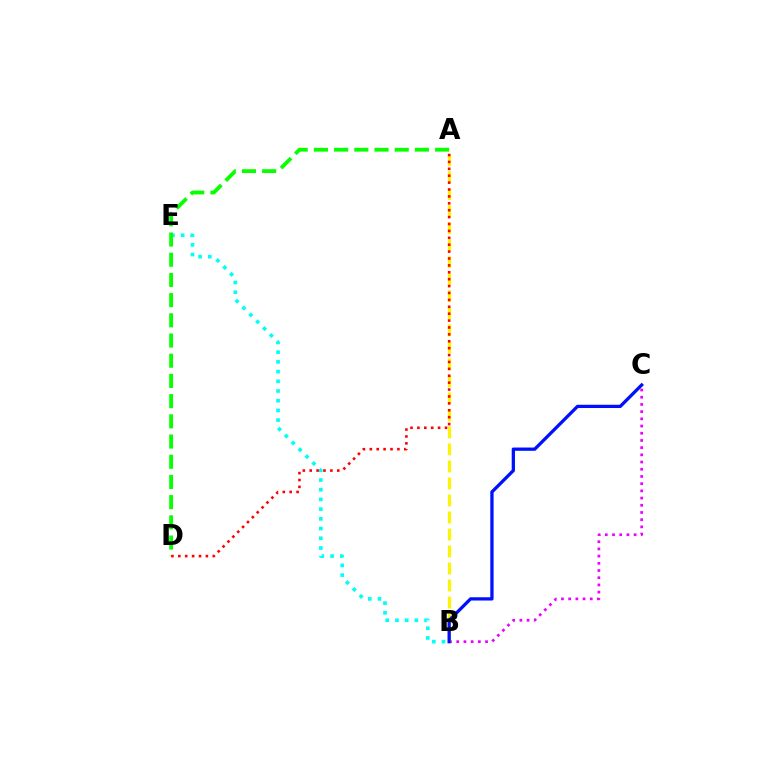{('B', 'E'): [{'color': '#00fff6', 'line_style': 'dotted', 'thickness': 2.64}], ('B', 'C'): [{'color': '#ee00ff', 'line_style': 'dotted', 'thickness': 1.96}, {'color': '#0010ff', 'line_style': 'solid', 'thickness': 2.36}], ('A', 'D'): [{'color': '#08ff00', 'line_style': 'dashed', 'thickness': 2.74}, {'color': '#ff0000', 'line_style': 'dotted', 'thickness': 1.87}], ('A', 'B'): [{'color': '#fcf500', 'line_style': 'dashed', 'thickness': 2.31}]}